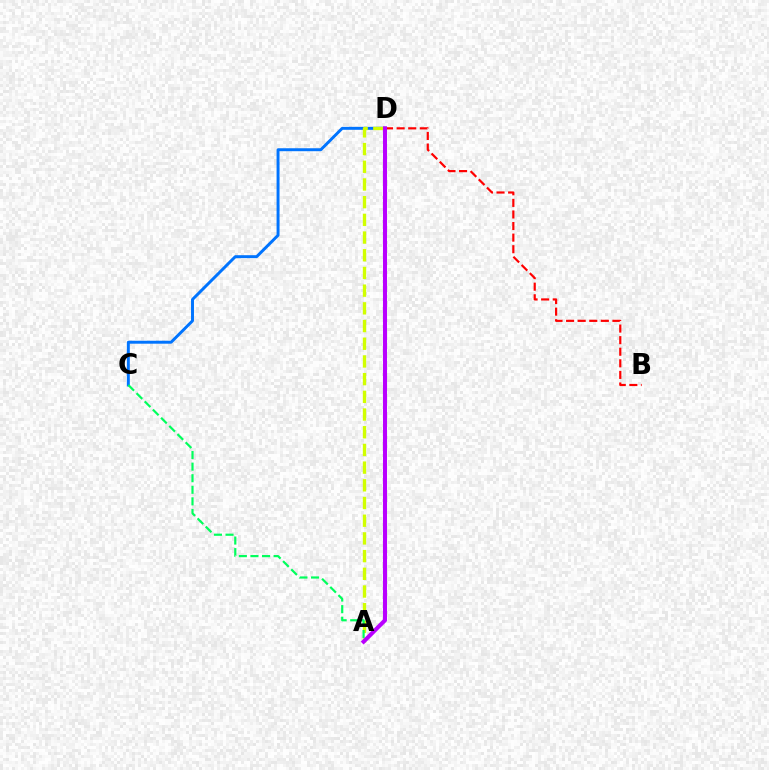{('B', 'D'): [{'color': '#ff0000', 'line_style': 'dashed', 'thickness': 1.57}], ('C', 'D'): [{'color': '#0074ff', 'line_style': 'solid', 'thickness': 2.13}], ('A', 'D'): [{'color': '#d1ff00', 'line_style': 'dashed', 'thickness': 2.4}, {'color': '#b900ff', 'line_style': 'solid', 'thickness': 2.92}], ('A', 'C'): [{'color': '#00ff5c', 'line_style': 'dashed', 'thickness': 1.57}]}